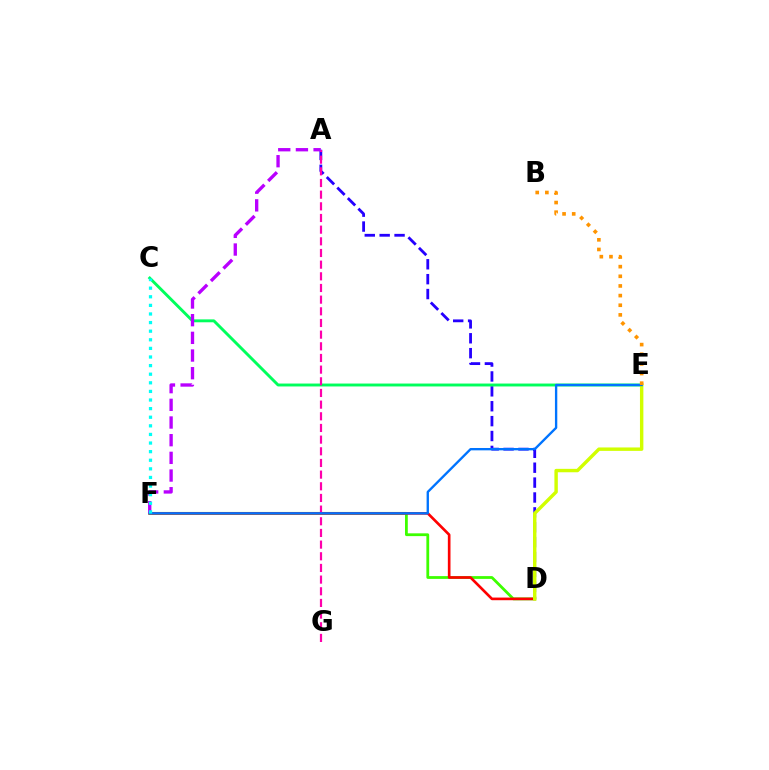{('D', 'F'): [{'color': '#3dff00', 'line_style': 'solid', 'thickness': 2.01}, {'color': '#ff0000', 'line_style': 'solid', 'thickness': 1.91}], ('A', 'D'): [{'color': '#2500ff', 'line_style': 'dashed', 'thickness': 2.02}], ('C', 'E'): [{'color': '#00ff5c', 'line_style': 'solid', 'thickness': 2.09}], ('A', 'G'): [{'color': '#ff00ac', 'line_style': 'dashed', 'thickness': 1.58}], ('D', 'E'): [{'color': '#d1ff00', 'line_style': 'solid', 'thickness': 2.46}], ('A', 'F'): [{'color': '#b900ff', 'line_style': 'dashed', 'thickness': 2.4}], ('E', 'F'): [{'color': '#0074ff', 'line_style': 'solid', 'thickness': 1.69}], ('B', 'E'): [{'color': '#ff9400', 'line_style': 'dotted', 'thickness': 2.62}], ('C', 'F'): [{'color': '#00fff6', 'line_style': 'dotted', 'thickness': 2.34}]}